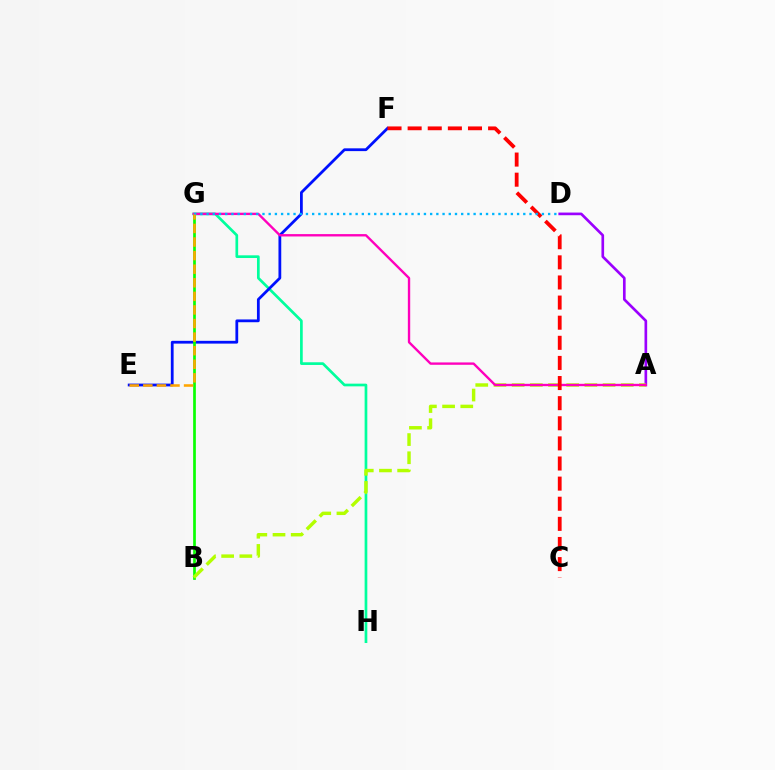{('G', 'H'): [{'color': '#00ff9d', 'line_style': 'solid', 'thickness': 1.94}], ('E', 'F'): [{'color': '#0010ff', 'line_style': 'solid', 'thickness': 2.0}], ('A', 'D'): [{'color': '#9b00ff', 'line_style': 'solid', 'thickness': 1.92}], ('B', 'G'): [{'color': '#08ff00', 'line_style': 'solid', 'thickness': 1.94}], ('A', 'B'): [{'color': '#b3ff00', 'line_style': 'dashed', 'thickness': 2.47}], ('A', 'G'): [{'color': '#ff00bd', 'line_style': 'solid', 'thickness': 1.7}], ('C', 'F'): [{'color': '#ff0000', 'line_style': 'dashed', 'thickness': 2.73}], ('D', 'G'): [{'color': '#00b5ff', 'line_style': 'dotted', 'thickness': 1.69}], ('E', 'G'): [{'color': '#ffa500', 'line_style': 'dashed', 'thickness': 1.85}]}